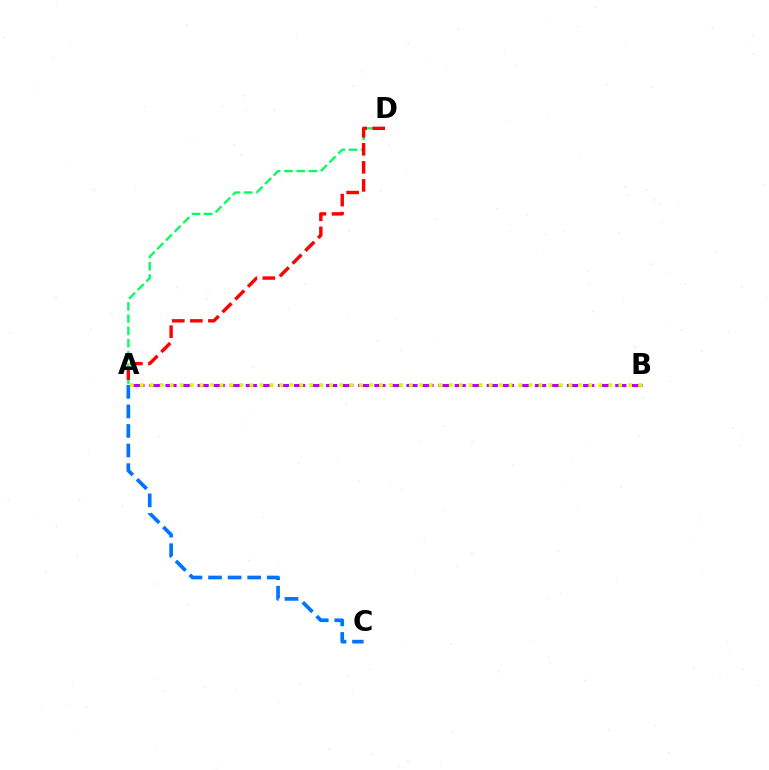{('A', 'B'): [{'color': '#b900ff', 'line_style': 'dashed', 'thickness': 2.18}, {'color': '#d1ff00', 'line_style': 'dotted', 'thickness': 2.71}], ('A', 'C'): [{'color': '#0074ff', 'line_style': 'dashed', 'thickness': 2.66}], ('A', 'D'): [{'color': '#00ff5c', 'line_style': 'dashed', 'thickness': 1.66}, {'color': '#ff0000', 'line_style': 'dashed', 'thickness': 2.45}]}